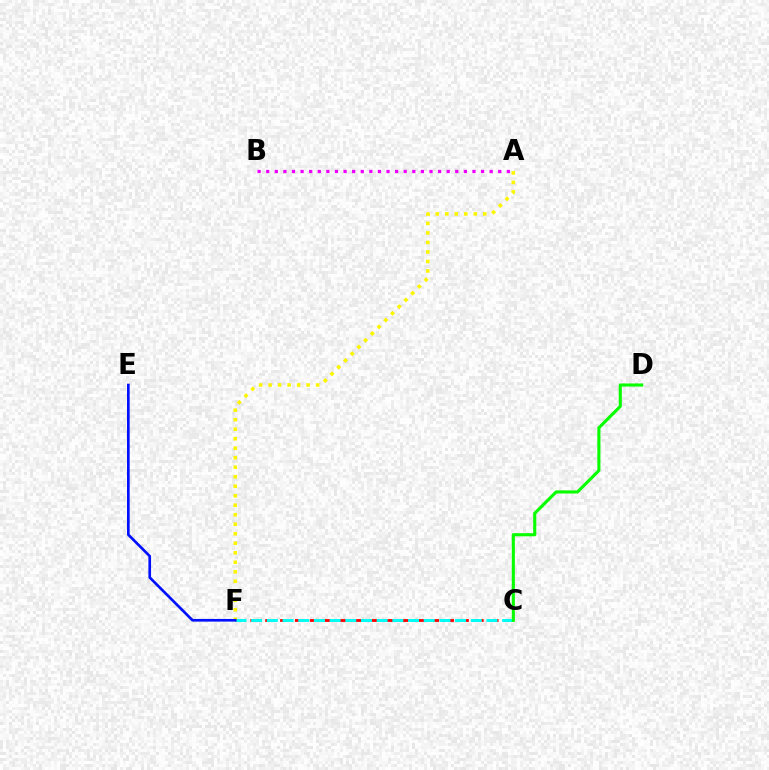{('C', 'F'): [{'color': '#ff0000', 'line_style': 'dashed', 'thickness': 2.02}, {'color': '#00fff6', 'line_style': 'dashed', 'thickness': 2.13}], ('A', 'B'): [{'color': '#ee00ff', 'line_style': 'dotted', 'thickness': 2.33}], ('A', 'F'): [{'color': '#fcf500', 'line_style': 'dotted', 'thickness': 2.58}], ('E', 'F'): [{'color': '#0010ff', 'line_style': 'solid', 'thickness': 1.92}], ('C', 'D'): [{'color': '#08ff00', 'line_style': 'solid', 'thickness': 2.24}]}